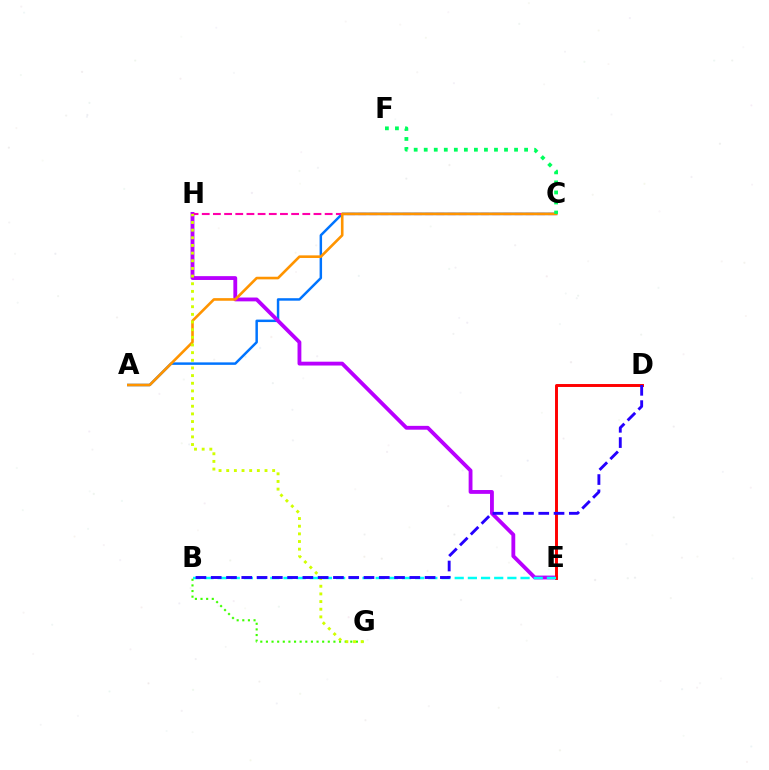{('A', 'C'): [{'color': '#0074ff', 'line_style': 'solid', 'thickness': 1.78}, {'color': '#ff9400', 'line_style': 'solid', 'thickness': 1.89}], ('E', 'H'): [{'color': '#b900ff', 'line_style': 'solid', 'thickness': 2.76}], ('D', 'E'): [{'color': '#ff0000', 'line_style': 'solid', 'thickness': 2.12}], ('B', 'E'): [{'color': '#00fff6', 'line_style': 'dashed', 'thickness': 1.79}], ('C', 'H'): [{'color': '#ff00ac', 'line_style': 'dashed', 'thickness': 1.52}], ('B', 'G'): [{'color': '#3dff00', 'line_style': 'dotted', 'thickness': 1.53}], ('C', 'F'): [{'color': '#00ff5c', 'line_style': 'dotted', 'thickness': 2.73}], ('G', 'H'): [{'color': '#d1ff00', 'line_style': 'dotted', 'thickness': 2.08}], ('B', 'D'): [{'color': '#2500ff', 'line_style': 'dashed', 'thickness': 2.08}]}